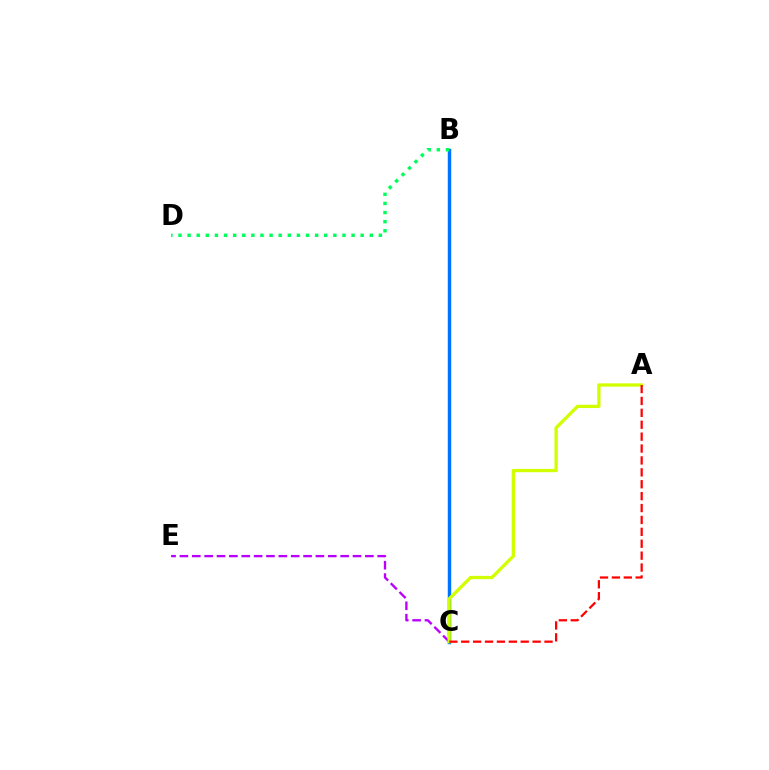{('C', 'E'): [{'color': '#b900ff', 'line_style': 'dashed', 'thickness': 1.68}], ('B', 'C'): [{'color': '#0074ff', 'line_style': 'solid', 'thickness': 2.49}], ('A', 'C'): [{'color': '#d1ff00', 'line_style': 'solid', 'thickness': 2.37}, {'color': '#ff0000', 'line_style': 'dashed', 'thickness': 1.62}], ('B', 'D'): [{'color': '#00ff5c', 'line_style': 'dotted', 'thickness': 2.48}]}